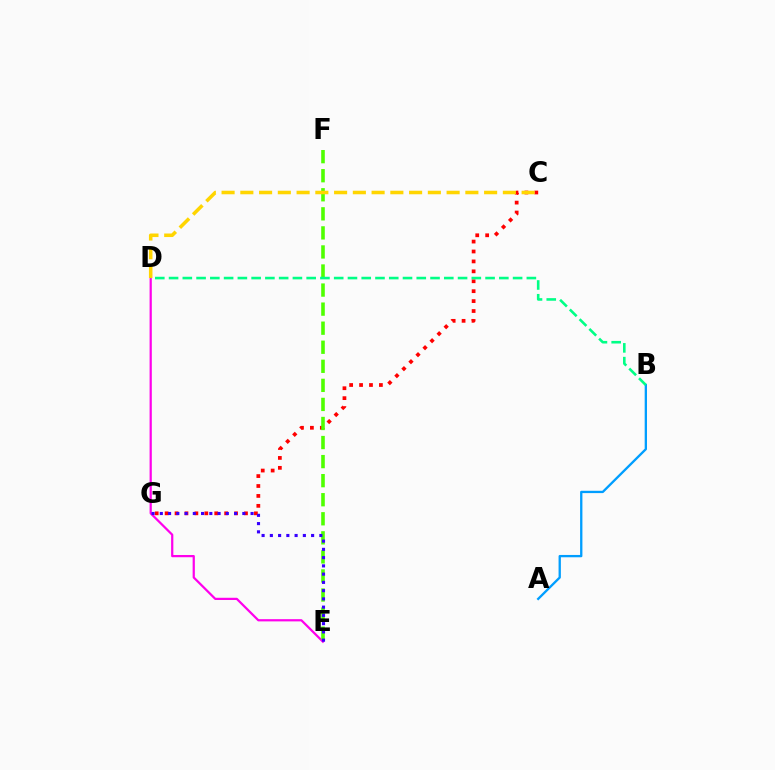{('A', 'B'): [{'color': '#009eff', 'line_style': 'solid', 'thickness': 1.67}], ('C', 'G'): [{'color': '#ff0000', 'line_style': 'dotted', 'thickness': 2.7}], ('D', 'E'): [{'color': '#ff00ed', 'line_style': 'solid', 'thickness': 1.6}], ('E', 'F'): [{'color': '#4fff00', 'line_style': 'dashed', 'thickness': 2.59}], ('C', 'D'): [{'color': '#ffd500', 'line_style': 'dashed', 'thickness': 2.55}], ('E', 'G'): [{'color': '#3700ff', 'line_style': 'dotted', 'thickness': 2.24}], ('B', 'D'): [{'color': '#00ff86', 'line_style': 'dashed', 'thickness': 1.87}]}